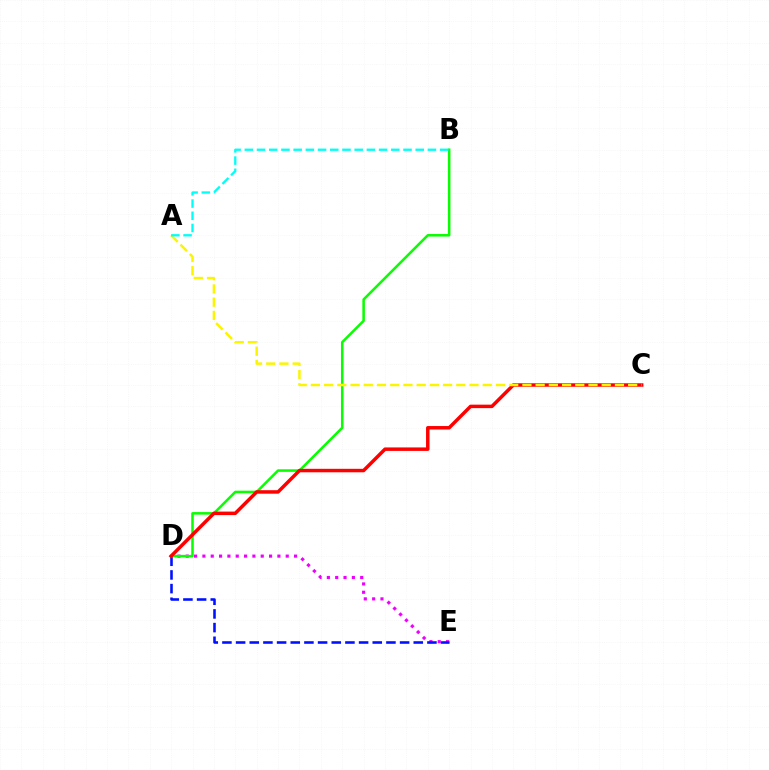{('D', 'E'): [{'color': '#ee00ff', 'line_style': 'dotted', 'thickness': 2.26}, {'color': '#0010ff', 'line_style': 'dashed', 'thickness': 1.86}], ('B', 'D'): [{'color': '#08ff00', 'line_style': 'solid', 'thickness': 1.82}], ('C', 'D'): [{'color': '#ff0000', 'line_style': 'solid', 'thickness': 2.51}], ('A', 'C'): [{'color': '#fcf500', 'line_style': 'dashed', 'thickness': 1.8}], ('A', 'B'): [{'color': '#00fff6', 'line_style': 'dashed', 'thickness': 1.66}]}